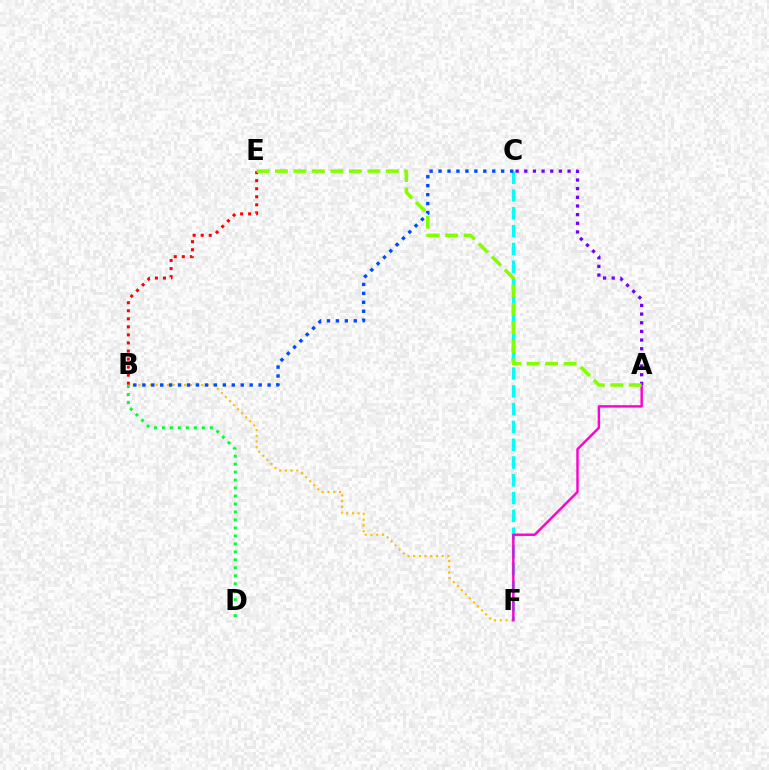{('B', 'F'): [{'color': '#ffbd00', 'line_style': 'dotted', 'thickness': 1.55}], ('C', 'F'): [{'color': '#00fff6', 'line_style': 'dashed', 'thickness': 2.42}], ('B', 'E'): [{'color': '#ff0000', 'line_style': 'dotted', 'thickness': 2.19}], ('B', 'D'): [{'color': '#00ff39', 'line_style': 'dotted', 'thickness': 2.17}], ('A', 'F'): [{'color': '#ff00cf', 'line_style': 'solid', 'thickness': 1.75}], ('B', 'C'): [{'color': '#004bff', 'line_style': 'dotted', 'thickness': 2.43}], ('A', 'C'): [{'color': '#7200ff', 'line_style': 'dotted', 'thickness': 2.35}], ('A', 'E'): [{'color': '#84ff00', 'line_style': 'dashed', 'thickness': 2.51}]}